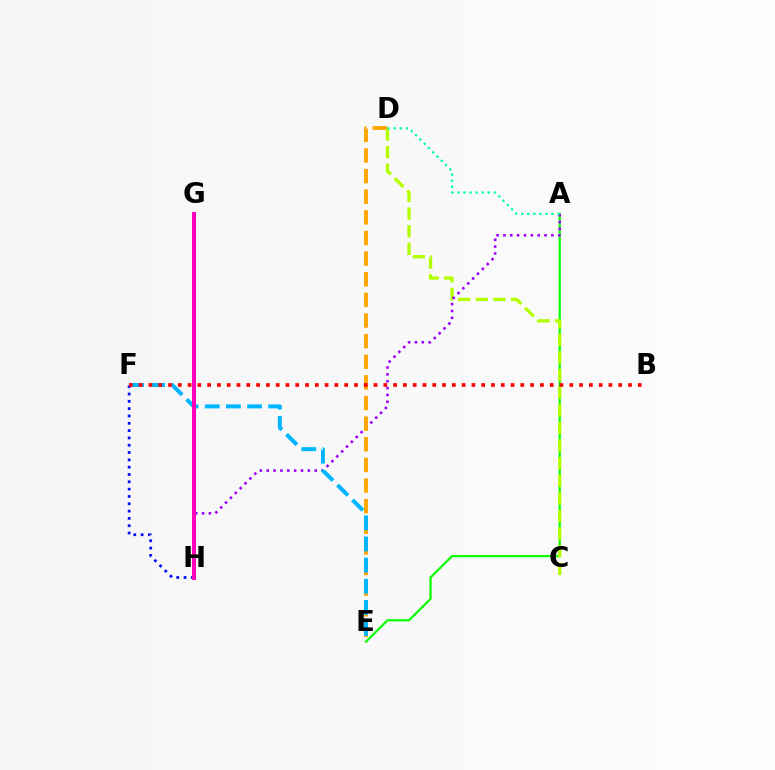{('A', 'E'): [{'color': '#08ff00', 'line_style': 'solid', 'thickness': 1.58}], ('C', 'D'): [{'color': '#b3ff00', 'line_style': 'dashed', 'thickness': 2.39}], ('A', 'H'): [{'color': '#9b00ff', 'line_style': 'dotted', 'thickness': 1.86}], ('D', 'E'): [{'color': '#ffa500', 'line_style': 'dashed', 'thickness': 2.8}], ('A', 'D'): [{'color': '#00ff9d', 'line_style': 'dotted', 'thickness': 1.64}], ('E', 'F'): [{'color': '#00b5ff', 'line_style': 'dashed', 'thickness': 2.87}], ('F', 'H'): [{'color': '#0010ff', 'line_style': 'dotted', 'thickness': 1.99}], ('B', 'F'): [{'color': '#ff0000', 'line_style': 'dotted', 'thickness': 2.66}], ('G', 'H'): [{'color': '#ff00bd', 'line_style': 'solid', 'thickness': 2.88}]}